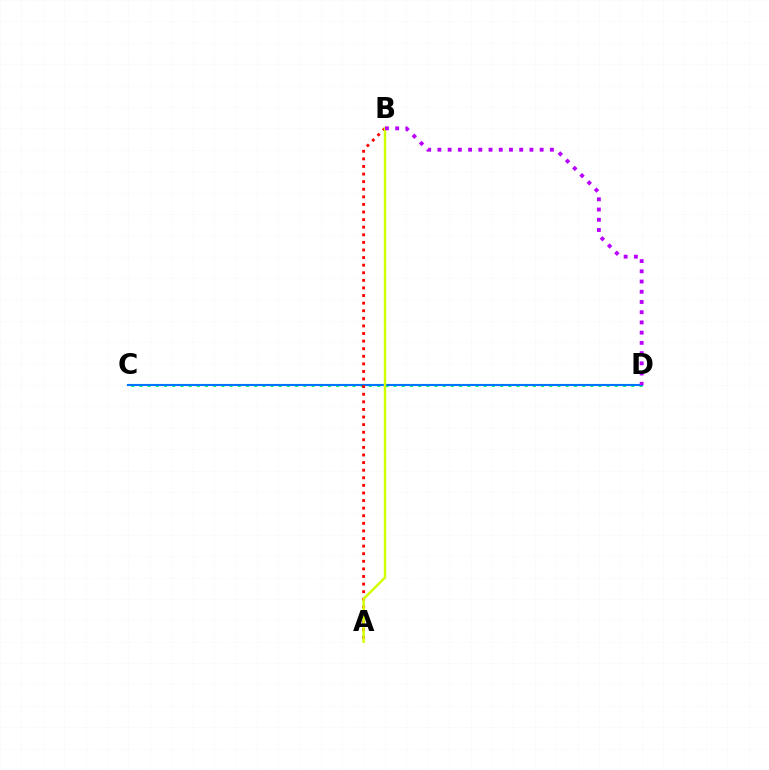{('C', 'D'): [{'color': '#00ff5c', 'line_style': 'dotted', 'thickness': 2.23}, {'color': '#0074ff', 'line_style': 'solid', 'thickness': 1.52}], ('A', 'B'): [{'color': '#ff0000', 'line_style': 'dotted', 'thickness': 2.06}, {'color': '#d1ff00', 'line_style': 'solid', 'thickness': 1.75}], ('B', 'D'): [{'color': '#b900ff', 'line_style': 'dotted', 'thickness': 2.78}]}